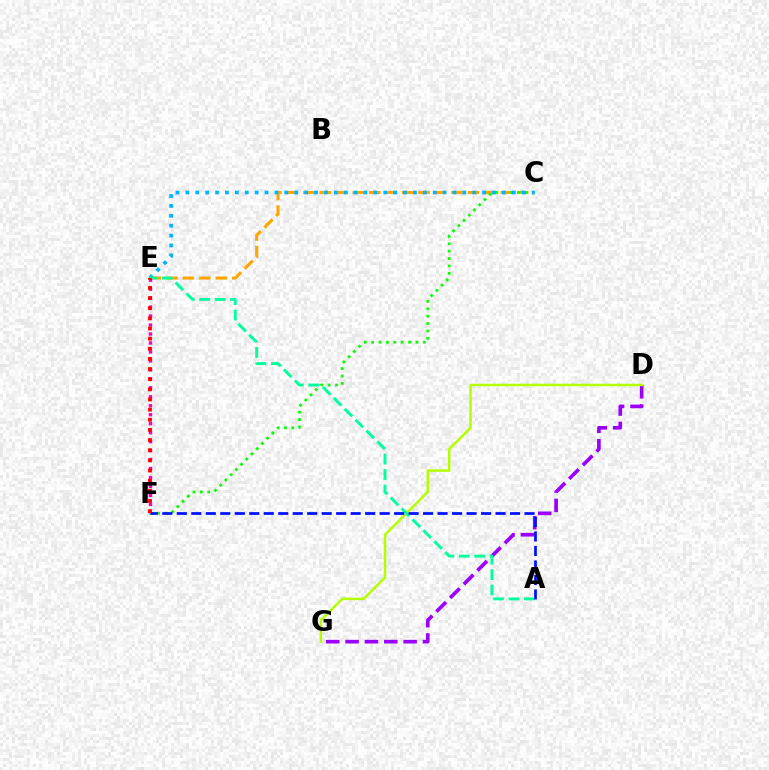{('D', 'G'): [{'color': '#9b00ff', 'line_style': 'dashed', 'thickness': 2.63}, {'color': '#b3ff00', 'line_style': 'solid', 'thickness': 1.79}], ('C', 'E'): [{'color': '#ffa500', 'line_style': 'dashed', 'thickness': 2.24}, {'color': '#00b5ff', 'line_style': 'dotted', 'thickness': 2.69}], ('C', 'F'): [{'color': '#08ff00', 'line_style': 'dotted', 'thickness': 2.01}], ('A', 'E'): [{'color': '#00ff9d', 'line_style': 'dashed', 'thickness': 2.09}], ('E', 'F'): [{'color': '#ff00bd', 'line_style': 'dotted', 'thickness': 2.44}, {'color': '#ff0000', 'line_style': 'dotted', 'thickness': 2.76}], ('A', 'F'): [{'color': '#0010ff', 'line_style': 'dashed', 'thickness': 1.97}]}